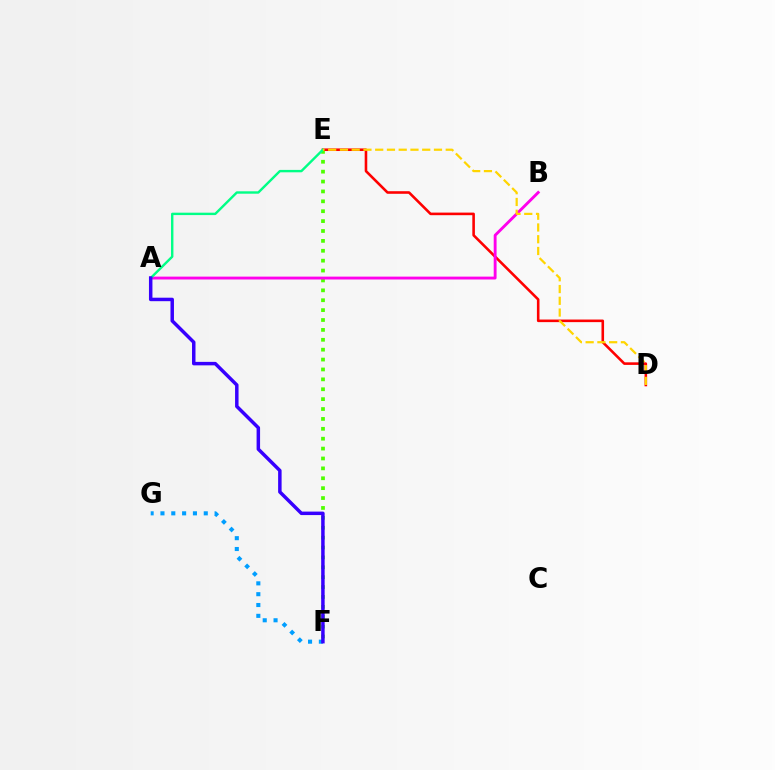{('E', 'F'): [{'color': '#4fff00', 'line_style': 'dotted', 'thickness': 2.69}], ('D', 'E'): [{'color': '#ff0000', 'line_style': 'solid', 'thickness': 1.86}, {'color': '#ffd500', 'line_style': 'dashed', 'thickness': 1.6}], ('A', 'B'): [{'color': '#ff00ed', 'line_style': 'solid', 'thickness': 2.07}], ('F', 'G'): [{'color': '#009eff', 'line_style': 'dotted', 'thickness': 2.94}], ('A', 'E'): [{'color': '#00ff86', 'line_style': 'solid', 'thickness': 1.73}], ('A', 'F'): [{'color': '#3700ff', 'line_style': 'solid', 'thickness': 2.51}]}